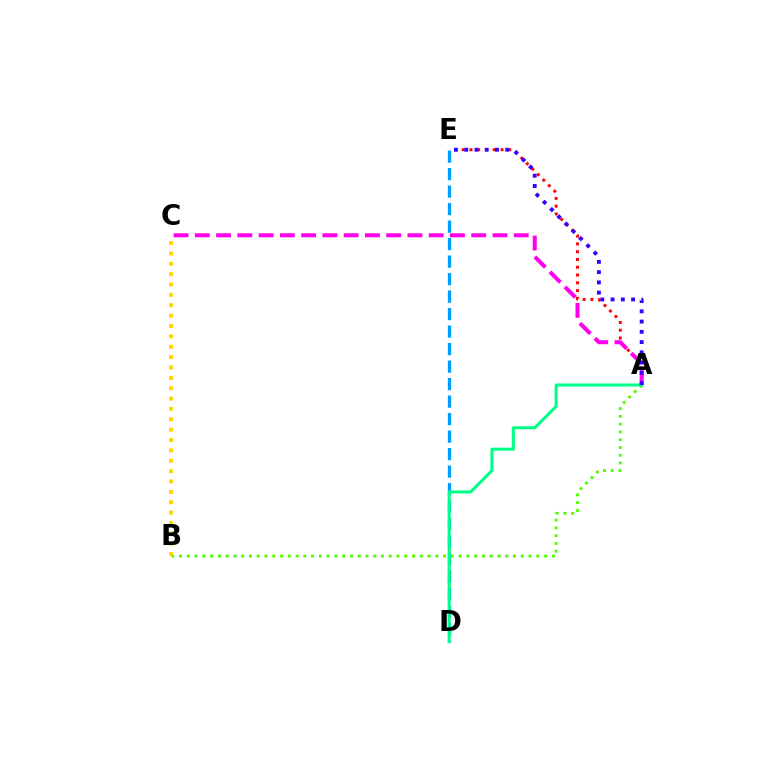{('A', 'E'): [{'color': '#ff0000', 'line_style': 'dotted', 'thickness': 2.11}, {'color': '#3700ff', 'line_style': 'dotted', 'thickness': 2.78}], ('D', 'E'): [{'color': '#009eff', 'line_style': 'dashed', 'thickness': 2.38}], ('A', 'B'): [{'color': '#4fff00', 'line_style': 'dotted', 'thickness': 2.11}], ('A', 'D'): [{'color': '#00ff86', 'line_style': 'solid', 'thickness': 2.19}], ('B', 'C'): [{'color': '#ffd500', 'line_style': 'dotted', 'thickness': 2.82}], ('A', 'C'): [{'color': '#ff00ed', 'line_style': 'dashed', 'thickness': 2.89}]}